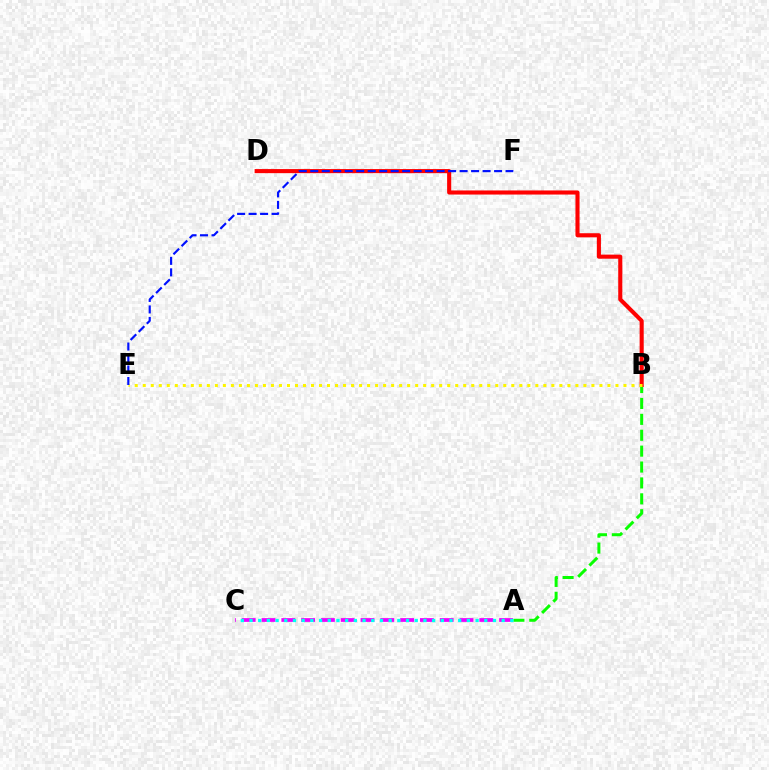{('A', 'B'): [{'color': '#08ff00', 'line_style': 'dashed', 'thickness': 2.16}], ('B', 'D'): [{'color': '#ff0000', 'line_style': 'solid', 'thickness': 2.95}], ('A', 'C'): [{'color': '#ee00ff', 'line_style': 'dashed', 'thickness': 2.69}, {'color': '#00fff6', 'line_style': 'dotted', 'thickness': 2.36}], ('B', 'E'): [{'color': '#fcf500', 'line_style': 'dotted', 'thickness': 2.18}], ('E', 'F'): [{'color': '#0010ff', 'line_style': 'dashed', 'thickness': 1.56}]}